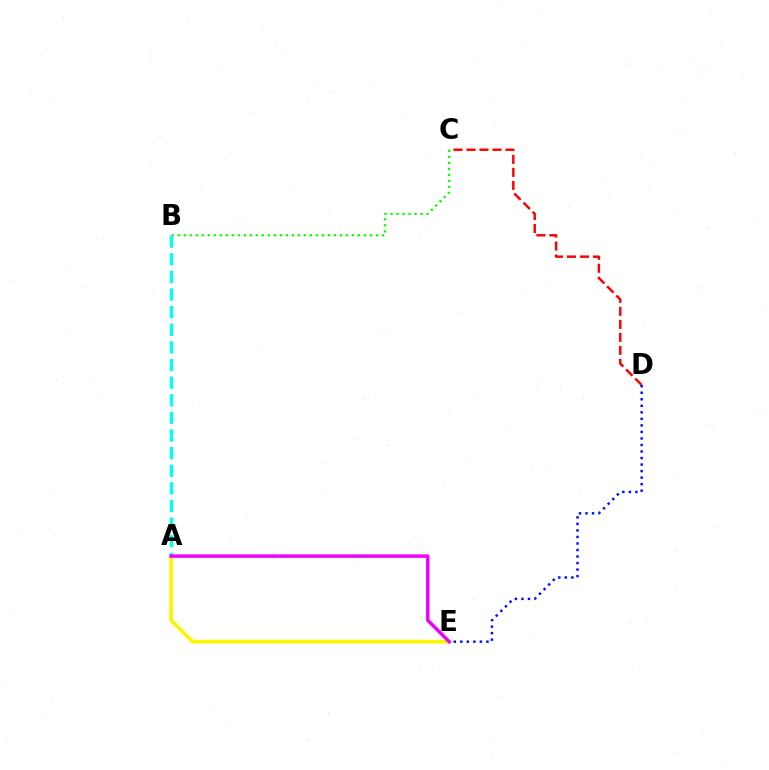{('C', 'D'): [{'color': '#ff0000', 'line_style': 'dashed', 'thickness': 1.77}], ('B', 'C'): [{'color': '#08ff00', 'line_style': 'dotted', 'thickness': 1.63}], ('D', 'E'): [{'color': '#0010ff', 'line_style': 'dotted', 'thickness': 1.77}], ('A', 'E'): [{'color': '#fcf500', 'line_style': 'solid', 'thickness': 2.67}, {'color': '#ee00ff', 'line_style': 'solid', 'thickness': 2.48}], ('A', 'B'): [{'color': '#00fff6', 'line_style': 'dashed', 'thickness': 2.39}]}